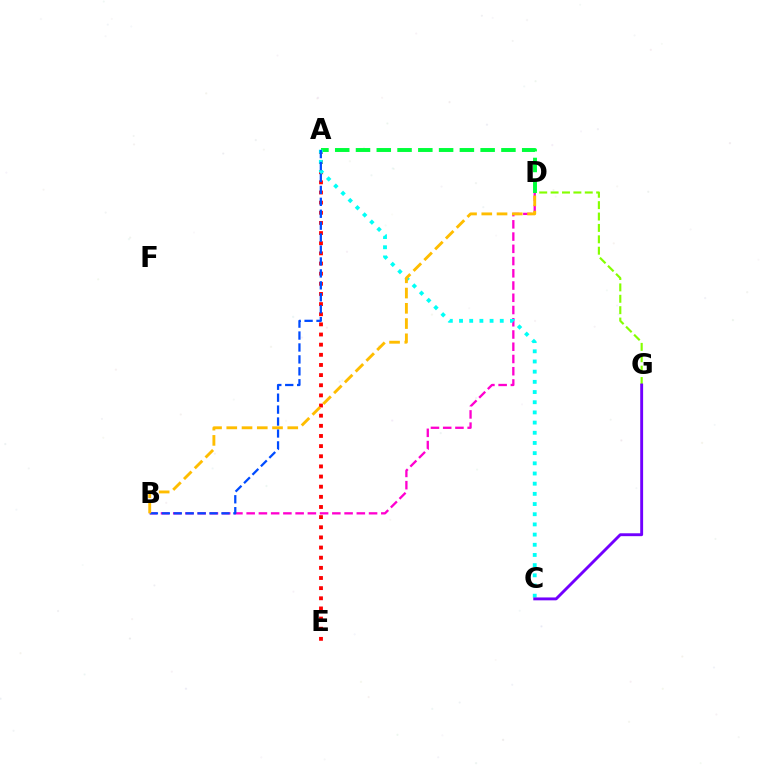{('A', 'E'): [{'color': '#ff0000', 'line_style': 'dotted', 'thickness': 2.76}], ('D', 'G'): [{'color': '#84ff00', 'line_style': 'dashed', 'thickness': 1.55}], ('B', 'D'): [{'color': '#ff00cf', 'line_style': 'dashed', 'thickness': 1.66}, {'color': '#ffbd00', 'line_style': 'dashed', 'thickness': 2.07}], ('A', 'D'): [{'color': '#00ff39', 'line_style': 'dashed', 'thickness': 2.82}], ('A', 'C'): [{'color': '#00fff6', 'line_style': 'dotted', 'thickness': 2.77}], ('A', 'B'): [{'color': '#004bff', 'line_style': 'dashed', 'thickness': 1.62}], ('C', 'G'): [{'color': '#7200ff', 'line_style': 'solid', 'thickness': 2.08}]}